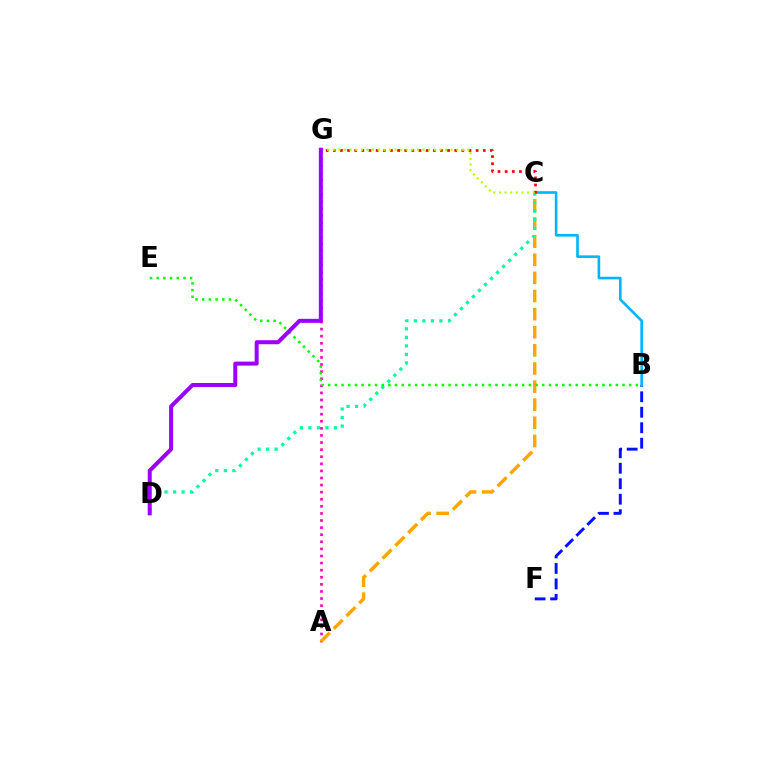{('B', 'F'): [{'color': '#0010ff', 'line_style': 'dashed', 'thickness': 2.1}], ('A', 'G'): [{'color': '#ff00bd', 'line_style': 'dotted', 'thickness': 1.93}], ('A', 'C'): [{'color': '#ffa500', 'line_style': 'dashed', 'thickness': 2.46}], ('B', 'C'): [{'color': '#00b5ff', 'line_style': 'solid', 'thickness': 1.89}], ('C', 'D'): [{'color': '#00ff9d', 'line_style': 'dotted', 'thickness': 2.31}], ('C', 'G'): [{'color': '#ff0000', 'line_style': 'dotted', 'thickness': 1.94}, {'color': '#b3ff00', 'line_style': 'dotted', 'thickness': 1.52}], ('B', 'E'): [{'color': '#08ff00', 'line_style': 'dotted', 'thickness': 1.82}], ('D', 'G'): [{'color': '#9b00ff', 'line_style': 'solid', 'thickness': 2.89}]}